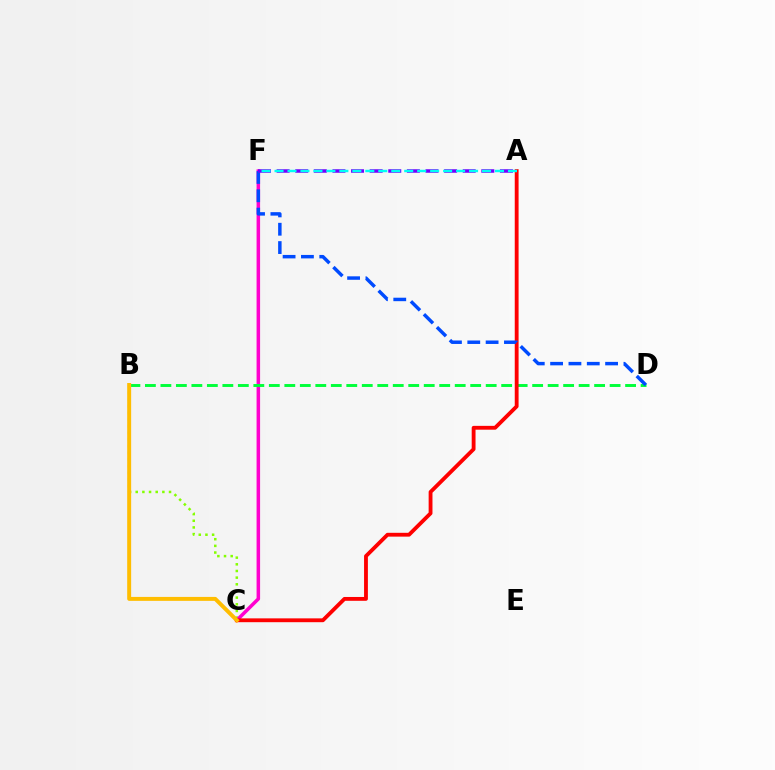{('B', 'C'): [{'color': '#84ff00', 'line_style': 'dotted', 'thickness': 1.81}, {'color': '#ffbd00', 'line_style': 'solid', 'thickness': 2.84}], ('C', 'F'): [{'color': '#ff00cf', 'line_style': 'solid', 'thickness': 2.52}], ('B', 'D'): [{'color': '#00ff39', 'line_style': 'dashed', 'thickness': 2.1}], ('A', 'C'): [{'color': '#ff0000', 'line_style': 'solid', 'thickness': 2.76}], ('D', 'F'): [{'color': '#004bff', 'line_style': 'dashed', 'thickness': 2.49}], ('A', 'F'): [{'color': '#7200ff', 'line_style': 'dashed', 'thickness': 2.53}, {'color': '#00fff6', 'line_style': 'dashed', 'thickness': 1.76}]}